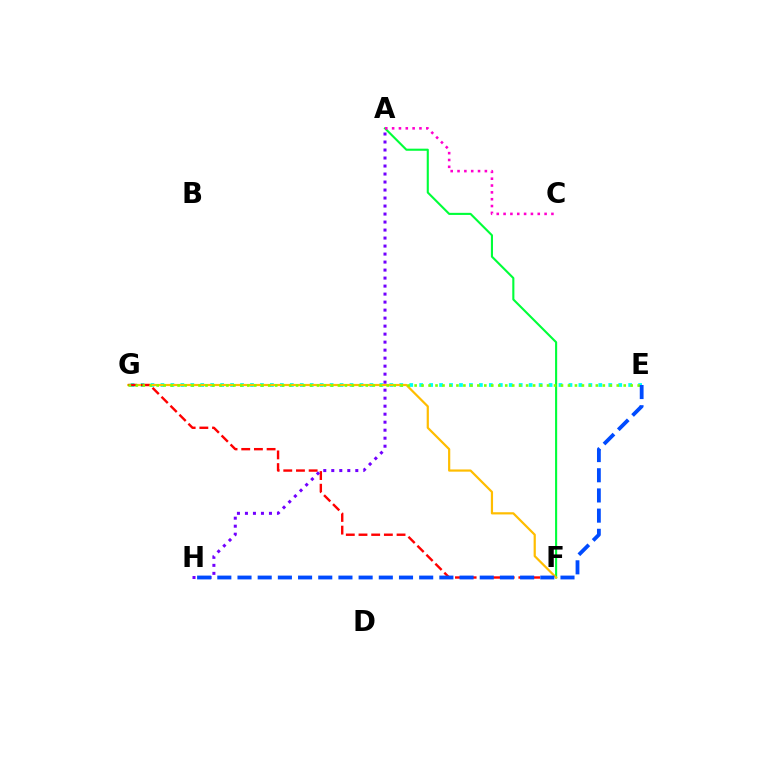{('E', 'G'): [{'color': '#00fff6', 'line_style': 'dotted', 'thickness': 2.7}, {'color': '#84ff00', 'line_style': 'dotted', 'thickness': 1.89}], ('A', 'F'): [{'color': '#00ff39', 'line_style': 'solid', 'thickness': 1.52}], ('F', 'G'): [{'color': '#ffbd00', 'line_style': 'solid', 'thickness': 1.59}, {'color': '#ff0000', 'line_style': 'dashed', 'thickness': 1.72}], ('A', 'H'): [{'color': '#7200ff', 'line_style': 'dotted', 'thickness': 2.17}], ('E', 'H'): [{'color': '#004bff', 'line_style': 'dashed', 'thickness': 2.74}], ('A', 'C'): [{'color': '#ff00cf', 'line_style': 'dotted', 'thickness': 1.86}]}